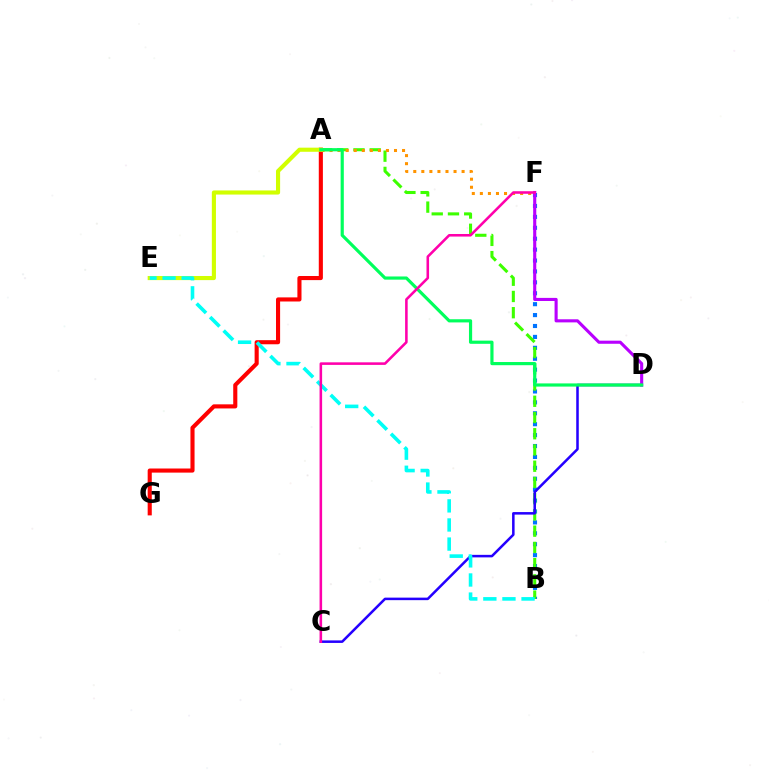{('B', 'F'): [{'color': '#0074ff', 'line_style': 'dotted', 'thickness': 2.96}], ('A', 'B'): [{'color': '#3dff00', 'line_style': 'dashed', 'thickness': 2.21}], ('A', 'G'): [{'color': '#ff0000', 'line_style': 'solid', 'thickness': 2.96}], ('C', 'D'): [{'color': '#2500ff', 'line_style': 'solid', 'thickness': 1.82}], ('A', 'F'): [{'color': '#ff9400', 'line_style': 'dotted', 'thickness': 2.19}], ('A', 'E'): [{'color': '#d1ff00', 'line_style': 'solid', 'thickness': 2.97}], ('D', 'F'): [{'color': '#b900ff', 'line_style': 'solid', 'thickness': 2.23}], ('A', 'D'): [{'color': '#00ff5c', 'line_style': 'solid', 'thickness': 2.29}], ('B', 'E'): [{'color': '#00fff6', 'line_style': 'dashed', 'thickness': 2.59}], ('C', 'F'): [{'color': '#ff00ac', 'line_style': 'solid', 'thickness': 1.85}]}